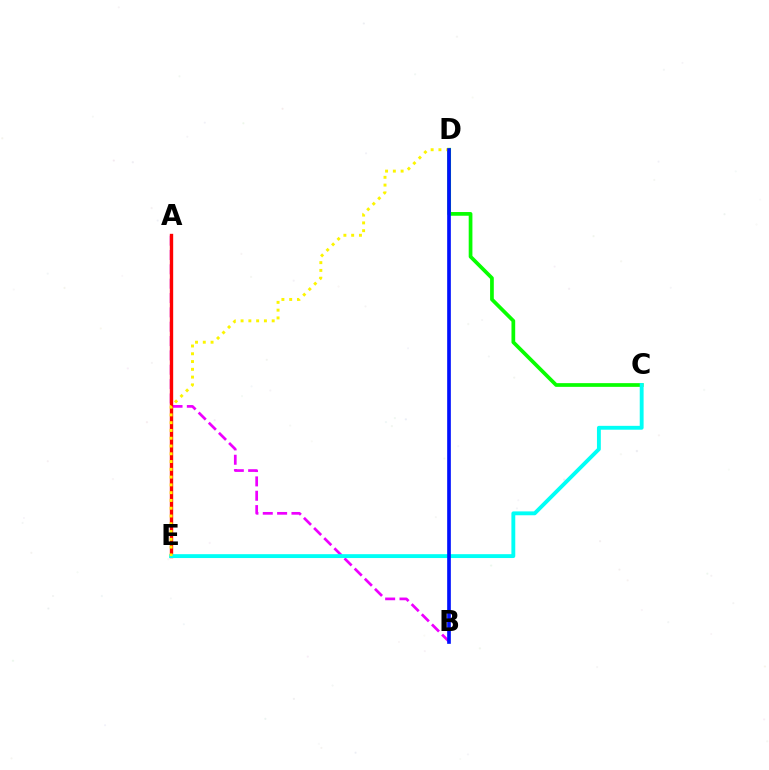{('A', 'B'): [{'color': '#ee00ff', 'line_style': 'dashed', 'thickness': 1.95}], ('A', 'E'): [{'color': '#ff0000', 'line_style': 'solid', 'thickness': 2.42}], ('C', 'D'): [{'color': '#08ff00', 'line_style': 'solid', 'thickness': 2.67}], ('C', 'E'): [{'color': '#00fff6', 'line_style': 'solid', 'thickness': 2.78}], ('D', 'E'): [{'color': '#fcf500', 'line_style': 'dotted', 'thickness': 2.11}], ('B', 'D'): [{'color': '#0010ff', 'line_style': 'solid', 'thickness': 2.64}]}